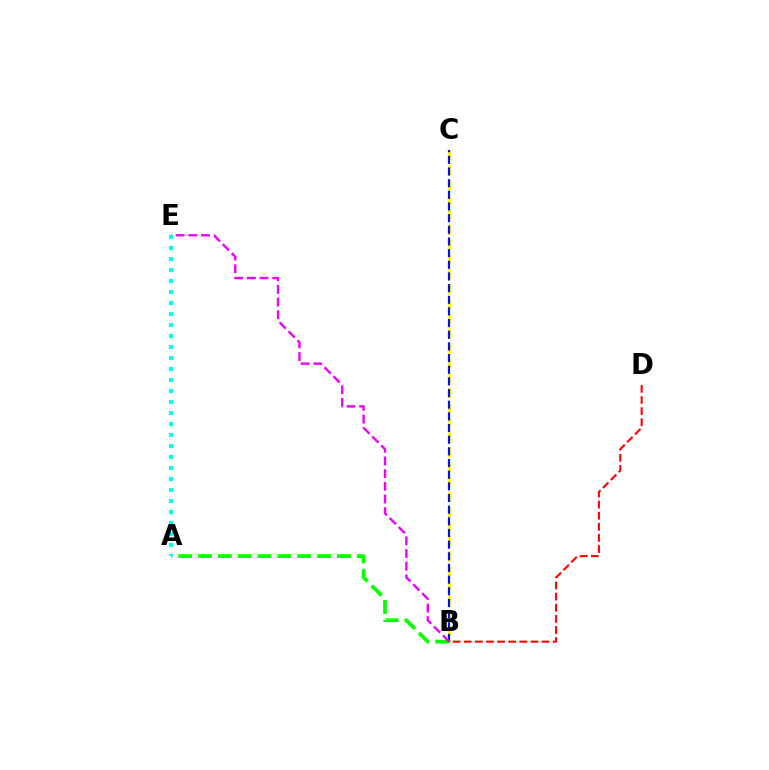{('B', 'C'): [{'color': '#fcf500', 'line_style': 'dashed', 'thickness': 2.02}, {'color': '#0010ff', 'line_style': 'dashed', 'thickness': 1.58}], ('B', 'D'): [{'color': '#ff0000', 'line_style': 'dashed', 'thickness': 1.51}], ('A', 'B'): [{'color': '#08ff00', 'line_style': 'dashed', 'thickness': 2.7}], ('B', 'E'): [{'color': '#ee00ff', 'line_style': 'dashed', 'thickness': 1.72}], ('A', 'E'): [{'color': '#00fff6', 'line_style': 'dotted', 'thickness': 2.99}]}